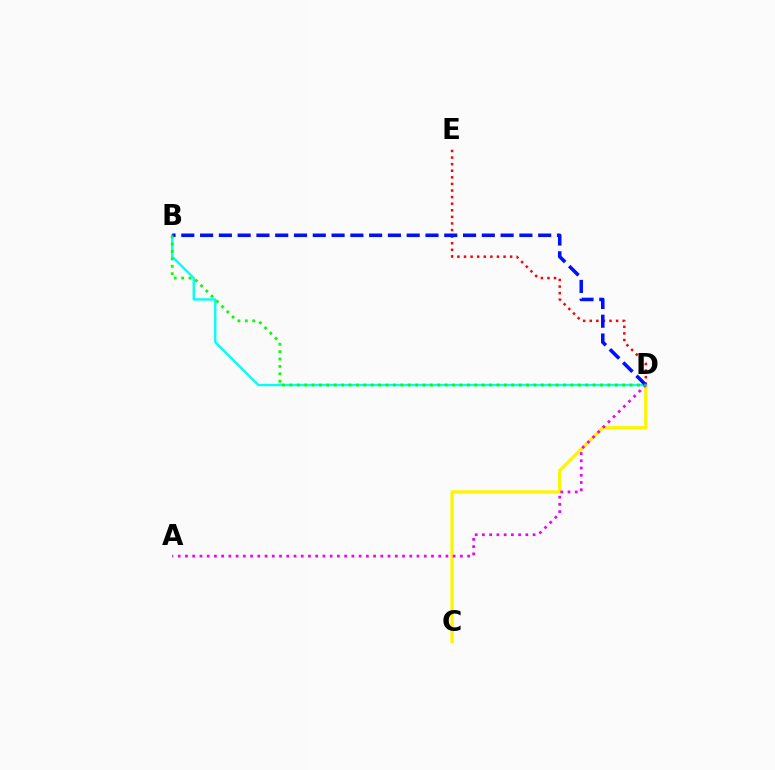{('D', 'E'): [{'color': '#ff0000', 'line_style': 'dotted', 'thickness': 1.79}], ('C', 'D'): [{'color': '#fcf500', 'line_style': 'solid', 'thickness': 2.4}], ('B', 'D'): [{'color': '#00fff6', 'line_style': 'solid', 'thickness': 1.71}, {'color': '#0010ff', 'line_style': 'dashed', 'thickness': 2.55}, {'color': '#08ff00', 'line_style': 'dotted', 'thickness': 2.01}], ('A', 'D'): [{'color': '#ee00ff', 'line_style': 'dotted', 'thickness': 1.97}]}